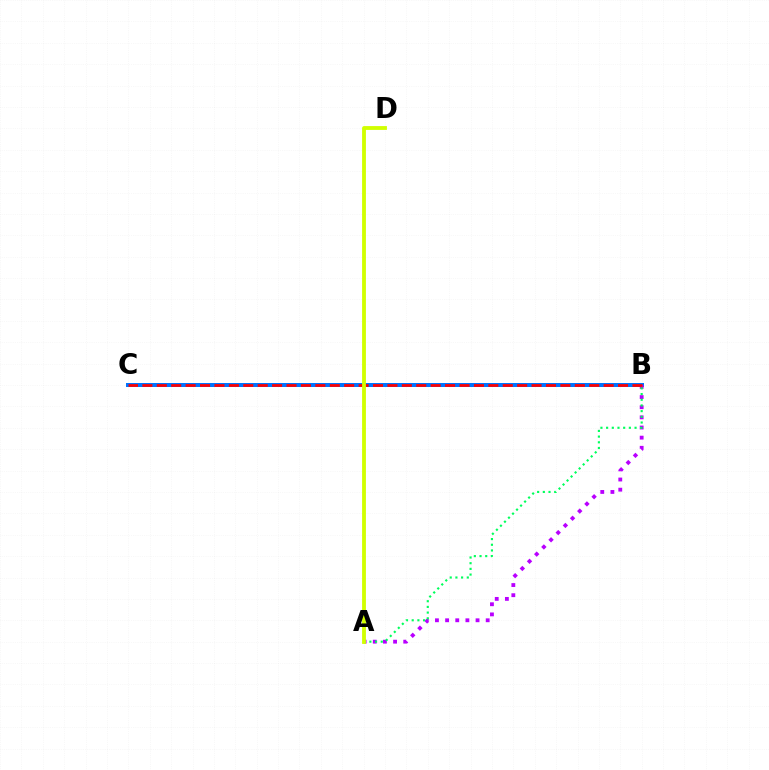{('B', 'C'): [{'color': '#0074ff', 'line_style': 'solid', 'thickness': 2.88}, {'color': '#ff0000', 'line_style': 'dashed', 'thickness': 1.96}], ('A', 'B'): [{'color': '#b900ff', 'line_style': 'dotted', 'thickness': 2.76}, {'color': '#00ff5c', 'line_style': 'dotted', 'thickness': 1.55}], ('A', 'D'): [{'color': '#d1ff00', 'line_style': 'solid', 'thickness': 2.75}]}